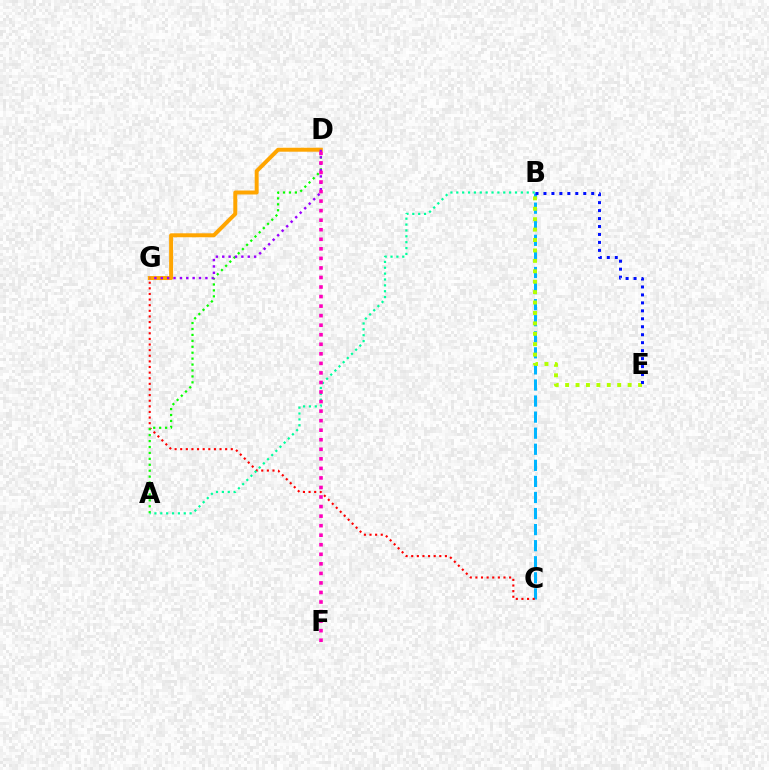{('B', 'C'): [{'color': '#00b5ff', 'line_style': 'dashed', 'thickness': 2.18}], ('C', 'G'): [{'color': '#ff0000', 'line_style': 'dotted', 'thickness': 1.53}], ('A', 'D'): [{'color': '#08ff00', 'line_style': 'dotted', 'thickness': 1.61}], ('D', 'G'): [{'color': '#ffa500', 'line_style': 'solid', 'thickness': 2.85}, {'color': '#9b00ff', 'line_style': 'dotted', 'thickness': 1.73}], ('B', 'E'): [{'color': '#b3ff00', 'line_style': 'dotted', 'thickness': 2.83}, {'color': '#0010ff', 'line_style': 'dotted', 'thickness': 2.16}], ('A', 'B'): [{'color': '#00ff9d', 'line_style': 'dotted', 'thickness': 1.6}], ('D', 'F'): [{'color': '#ff00bd', 'line_style': 'dotted', 'thickness': 2.59}]}